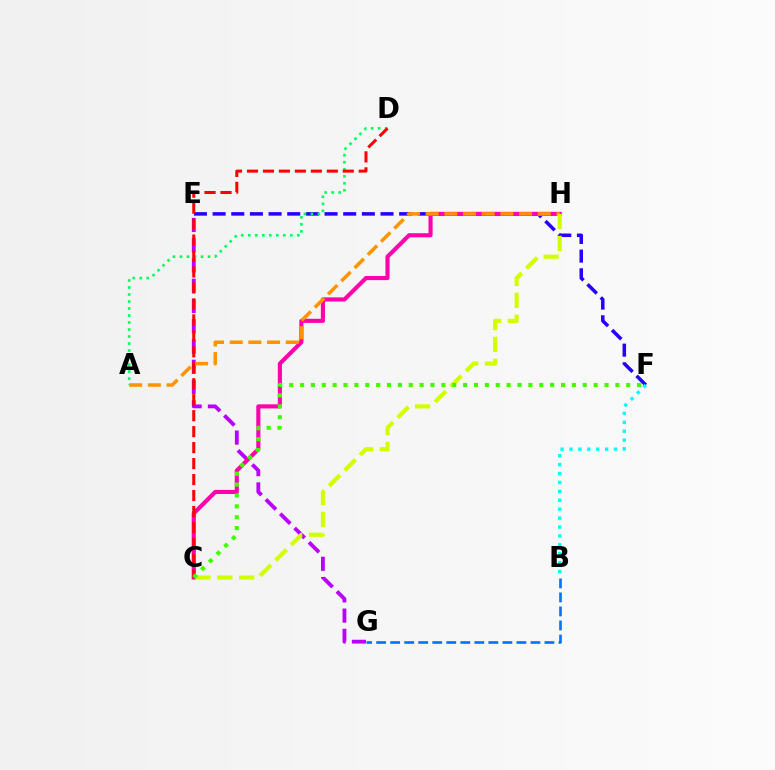{('E', 'F'): [{'color': '#2500ff', 'line_style': 'dashed', 'thickness': 2.53}], ('E', 'G'): [{'color': '#b900ff', 'line_style': 'dashed', 'thickness': 2.75}], ('C', 'H'): [{'color': '#ff00ac', 'line_style': 'solid', 'thickness': 2.96}, {'color': '#d1ff00', 'line_style': 'dashed', 'thickness': 2.97}], ('A', 'D'): [{'color': '#00ff5c', 'line_style': 'dotted', 'thickness': 1.9}], ('C', 'D'): [{'color': '#ff0000', 'line_style': 'dashed', 'thickness': 2.17}], ('A', 'H'): [{'color': '#ff9400', 'line_style': 'dashed', 'thickness': 2.54}], ('B', 'F'): [{'color': '#00fff6', 'line_style': 'dotted', 'thickness': 2.42}], ('C', 'F'): [{'color': '#3dff00', 'line_style': 'dotted', 'thickness': 2.95}], ('B', 'G'): [{'color': '#0074ff', 'line_style': 'dashed', 'thickness': 1.91}]}